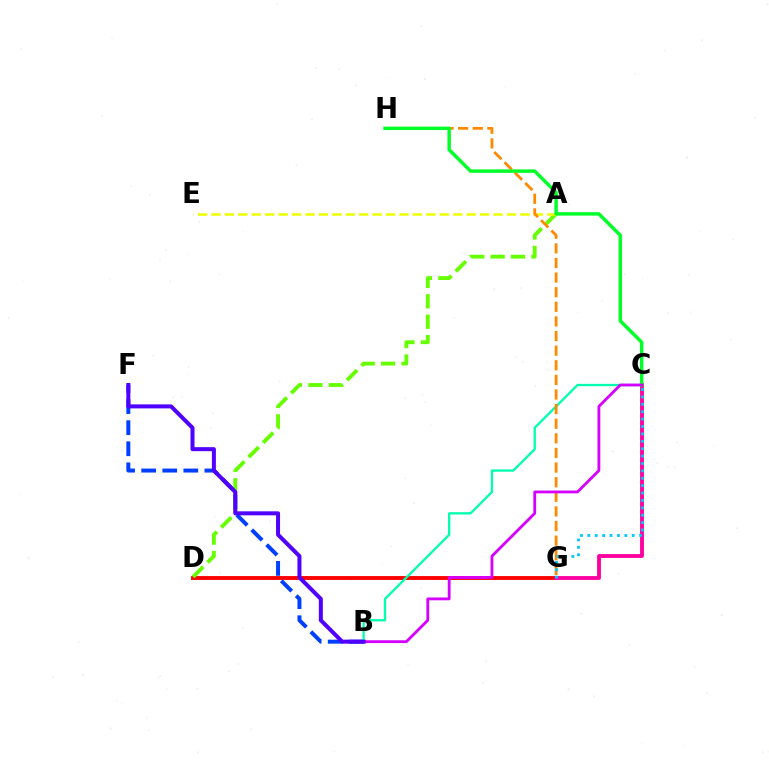{('D', 'G'): [{'color': '#ff0000', 'line_style': 'solid', 'thickness': 2.78}], ('B', 'F'): [{'color': '#003fff', 'line_style': 'dashed', 'thickness': 2.86}, {'color': '#4f00ff', 'line_style': 'solid', 'thickness': 2.88}], ('A', 'D'): [{'color': '#66ff00', 'line_style': 'dashed', 'thickness': 2.77}], ('A', 'E'): [{'color': '#eeff00', 'line_style': 'dashed', 'thickness': 1.82}], ('B', 'C'): [{'color': '#00ffaf', 'line_style': 'solid', 'thickness': 1.67}, {'color': '#d600ff', 'line_style': 'solid', 'thickness': 2.02}], ('C', 'G'): [{'color': '#ff00a0', 'line_style': 'solid', 'thickness': 2.77}, {'color': '#00c7ff', 'line_style': 'dotted', 'thickness': 2.01}], ('G', 'H'): [{'color': '#ff8800', 'line_style': 'dashed', 'thickness': 1.99}], ('C', 'H'): [{'color': '#00ff27', 'line_style': 'solid', 'thickness': 2.48}]}